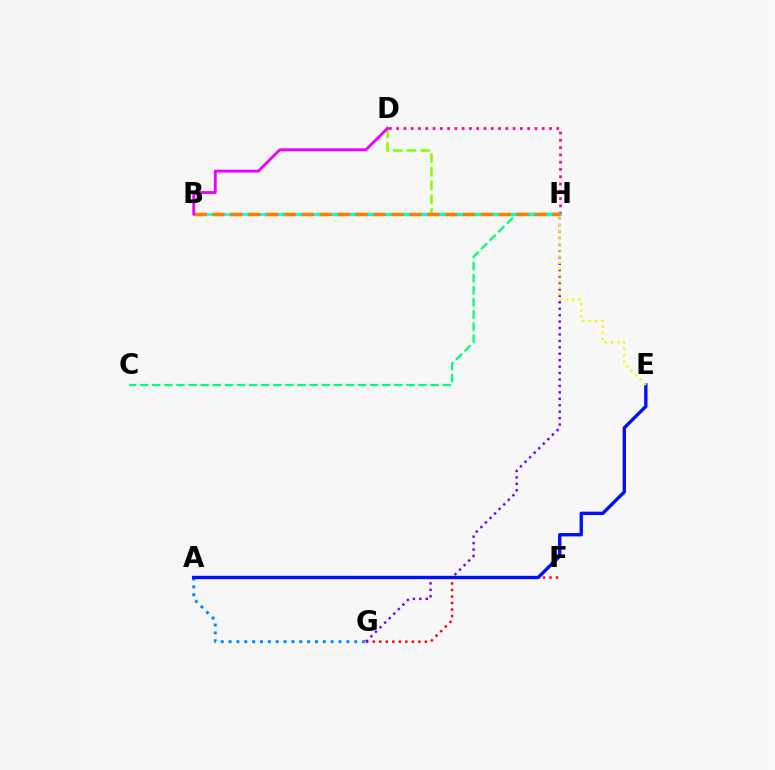{('D', 'H'): [{'color': '#84ff00', 'line_style': 'dashed', 'thickness': 1.87}, {'color': '#ff0094', 'line_style': 'dotted', 'thickness': 1.98}], ('C', 'H'): [{'color': '#00ff74', 'line_style': 'dashed', 'thickness': 1.64}], ('B', 'H'): [{'color': '#08ff00', 'line_style': 'dashed', 'thickness': 2.36}, {'color': '#00fff6', 'line_style': 'solid', 'thickness': 1.92}, {'color': '#ff7c00', 'line_style': 'dashed', 'thickness': 2.43}], ('F', 'G'): [{'color': '#ff0000', 'line_style': 'dotted', 'thickness': 1.77}], ('G', 'H'): [{'color': '#7200ff', 'line_style': 'dotted', 'thickness': 1.75}], ('A', 'G'): [{'color': '#008cff', 'line_style': 'dotted', 'thickness': 2.13}], ('A', 'E'): [{'color': '#0010ff', 'line_style': 'solid', 'thickness': 2.42}], ('E', 'H'): [{'color': '#fcf500', 'line_style': 'dotted', 'thickness': 1.71}], ('B', 'D'): [{'color': '#ee00ff', 'line_style': 'solid', 'thickness': 2.06}]}